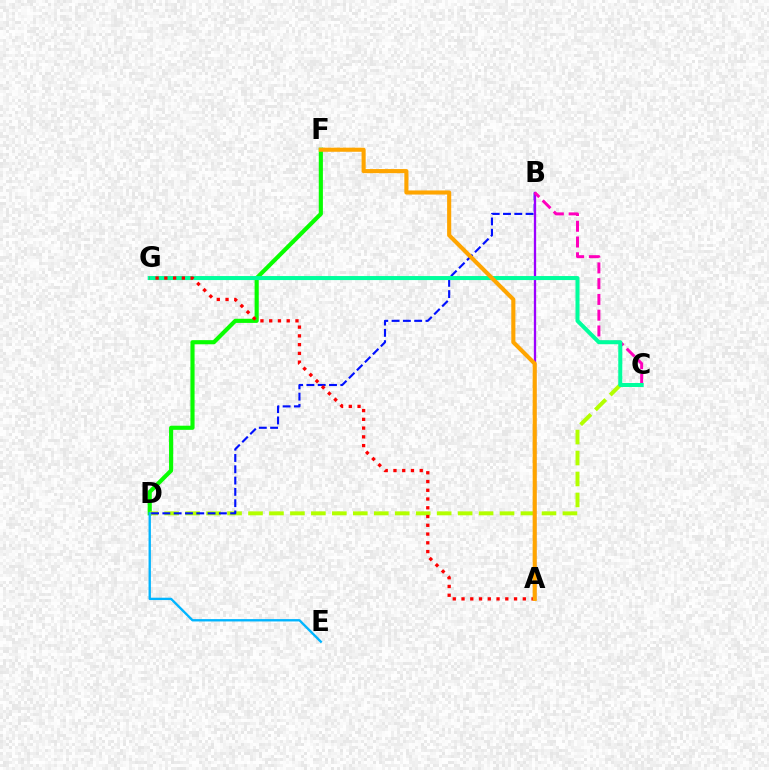{('D', 'F'): [{'color': '#08ff00', 'line_style': 'solid', 'thickness': 2.98}], ('C', 'D'): [{'color': '#b3ff00', 'line_style': 'dashed', 'thickness': 2.85}], ('B', 'D'): [{'color': '#0010ff', 'line_style': 'dashed', 'thickness': 1.53}], ('A', 'B'): [{'color': '#9b00ff', 'line_style': 'solid', 'thickness': 1.66}], ('B', 'C'): [{'color': '#ff00bd', 'line_style': 'dashed', 'thickness': 2.14}], ('C', 'G'): [{'color': '#00ff9d', 'line_style': 'solid', 'thickness': 2.9}], ('D', 'E'): [{'color': '#00b5ff', 'line_style': 'solid', 'thickness': 1.69}], ('A', 'G'): [{'color': '#ff0000', 'line_style': 'dotted', 'thickness': 2.38}], ('A', 'F'): [{'color': '#ffa500', 'line_style': 'solid', 'thickness': 2.96}]}